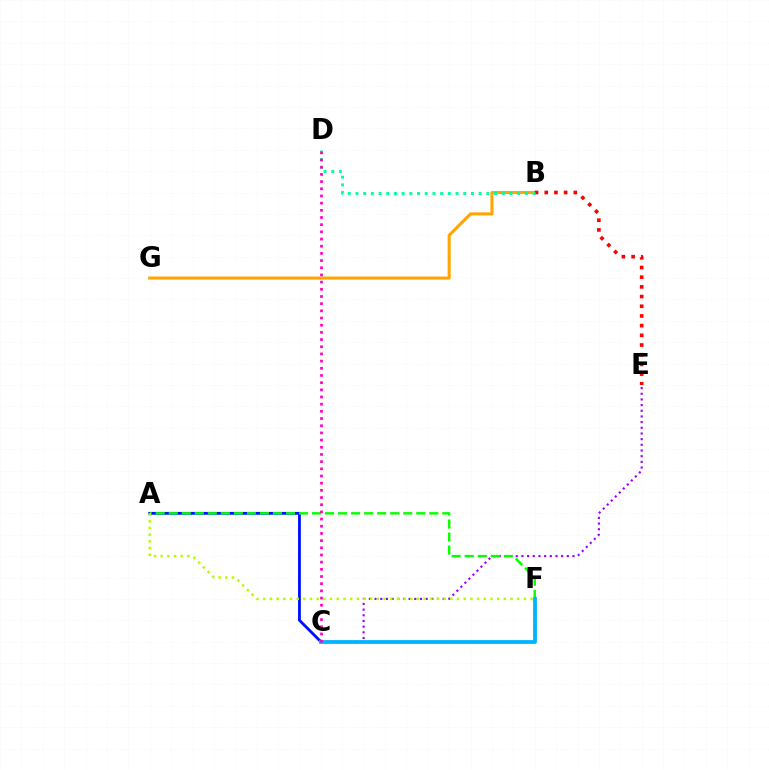{('C', 'E'): [{'color': '#9b00ff', 'line_style': 'dotted', 'thickness': 1.54}], ('A', 'C'): [{'color': '#0010ff', 'line_style': 'solid', 'thickness': 2.04}], ('A', 'F'): [{'color': '#08ff00', 'line_style': 'dashed', 'thickness': 1.77}, {'color': '#b3ff00', 'line_style': 'dotted', 'thickness': 1.82}], ('B', 'G'): [{'color': '#ffa500', 'line_style': 'solid', 'thickness': 2.2}], ('B', 'E'): [{'color': '#ff0000', 'line_style': 'dotted', 'thickness': 2.63}], ('B', 'D'): [{'color': '#00ff9d', 'line_style': 'dotted', 'thickness': 2.09}], ('C', 'F'): [{'color': '#00b5ff', 'line_style': 'solid', 'thickness': 2.73}], ('C', 'D'): [{'color': '#ff00bd', 'line_style': 'dotted', 'thickness': 1.95}]}